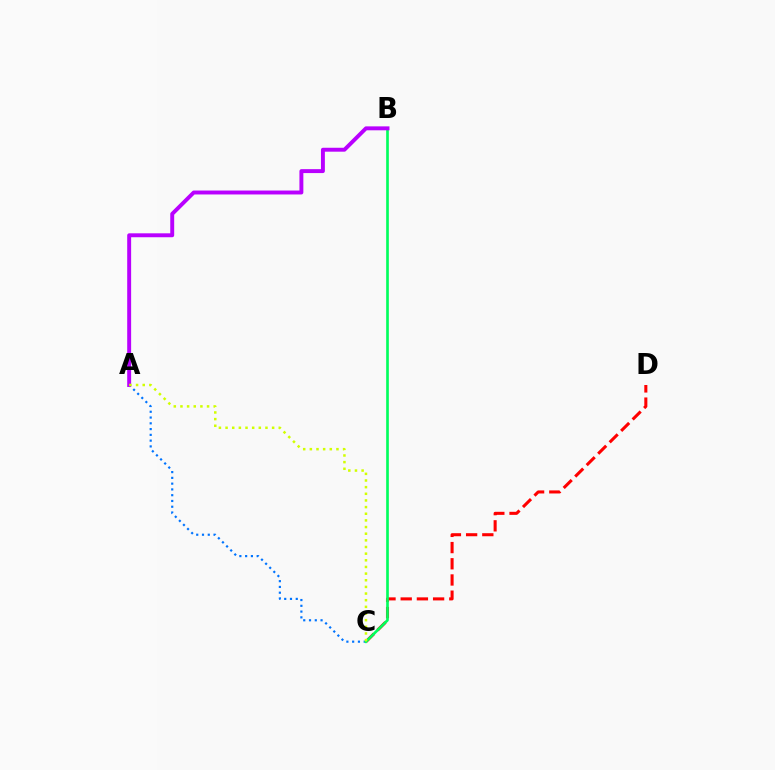{('C', 'D'): [{'color': '#ff0000', 'line_style': 'dashed', 'thickness': 2.2}], ('A', 'C'): [{'color': '#0074ff', 'line_style': 'dotted', 'thickness': 1.57}, {'color': '#d1ff00', 'line_style': 'dotted', 'thickness': 1.81}], ('B', 'C'): [{'color': '#00ff5c', 'line_style': 'solid', 'thickness': 1.91}], ('A', 'B'): [{'color': '#b900ff', 'line_style': 'solid', 'thickness': 2.83}]}